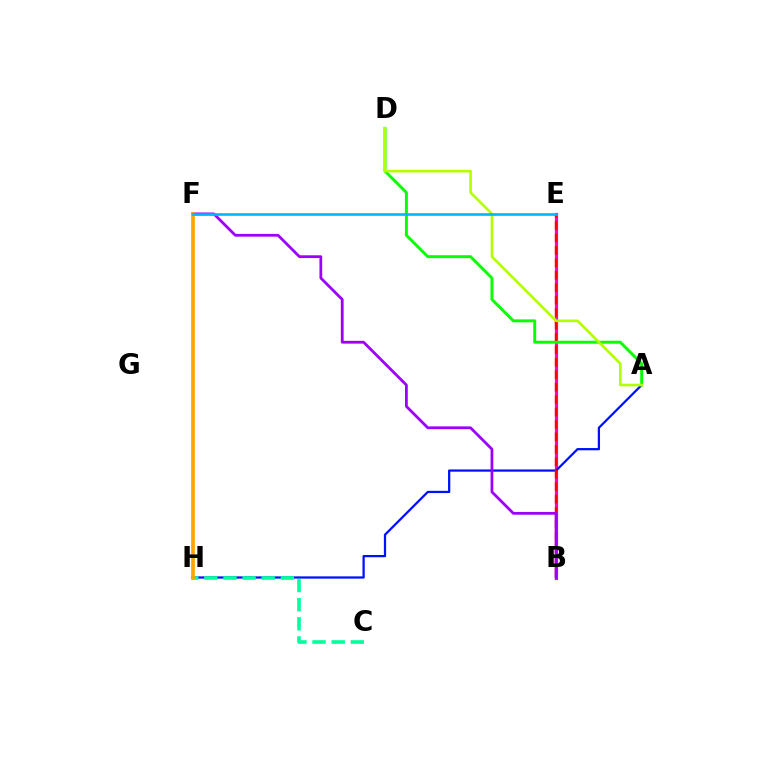{('B', 'E'): [{'color': '#ff00bd', 'line_style': 'solid', 'thickness': 2.3}, {'color': '#ff0000', 'line_style': 'dashed', 'thickness': 1.69}], ('A', 'H'): [{'color': '#0010ff', 'line_style': 'solid', 'thickness': 1.62}], ('B', 'F'): [{'color': '#9b00ff', 'line_style': 'solid', 'thickness': 2.0}], ('C', 'H'): [{'color': '#00ff9d', 'line_style': 'dashed', 'thickness': 2.6}], ('A', 'D'): [{'color': '#08ff00', 'line_style': 'solid', 'thickness': 2.12}, {'color': '#b3ff00', 'line_style': 'solid', 'thickness': 1.88}], ('F', 'H'): [{'color': '#ffa500', 'line_style': 'solid', 'thickness': 2.65}], ('E', 'F'): [{'color': '#00b5ff', 'line_style': 'solid', 'thickness': 1.89}]}